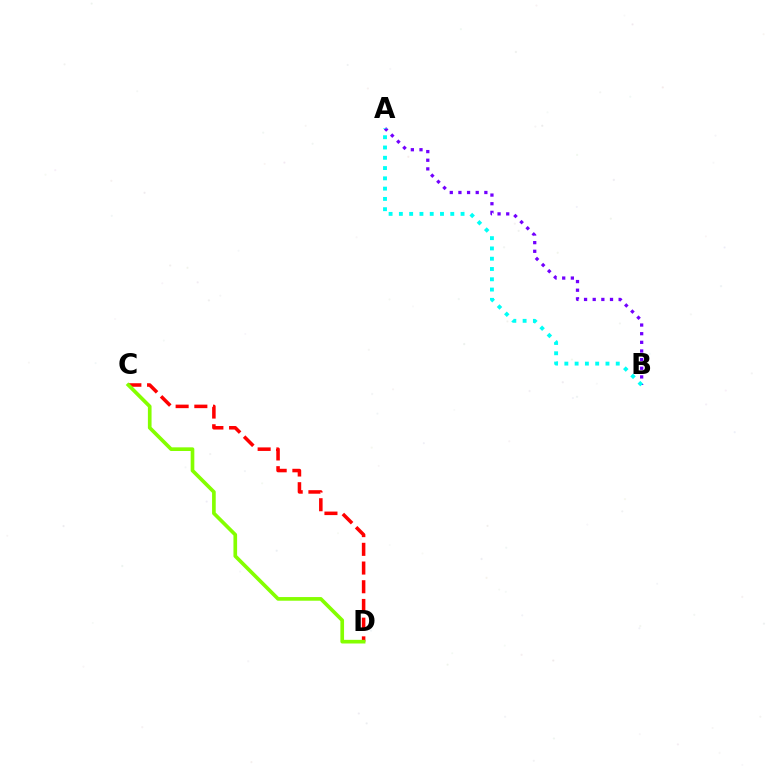{('C', 'D'): [{'color': '#ff0000', 'line_style': 'dashed', 'thickness': 2.54}, {'color': '#84ff00', 'line_style': 'solid', 'thickness': 2.64}], ('A', 'B'): [{'color': '#7200ff', 'line_style': 'dotted', 'thickness': 2.35}, {'color': '#00fff6', 'line_style': 'dotted', 'thickness': 2.79}]}